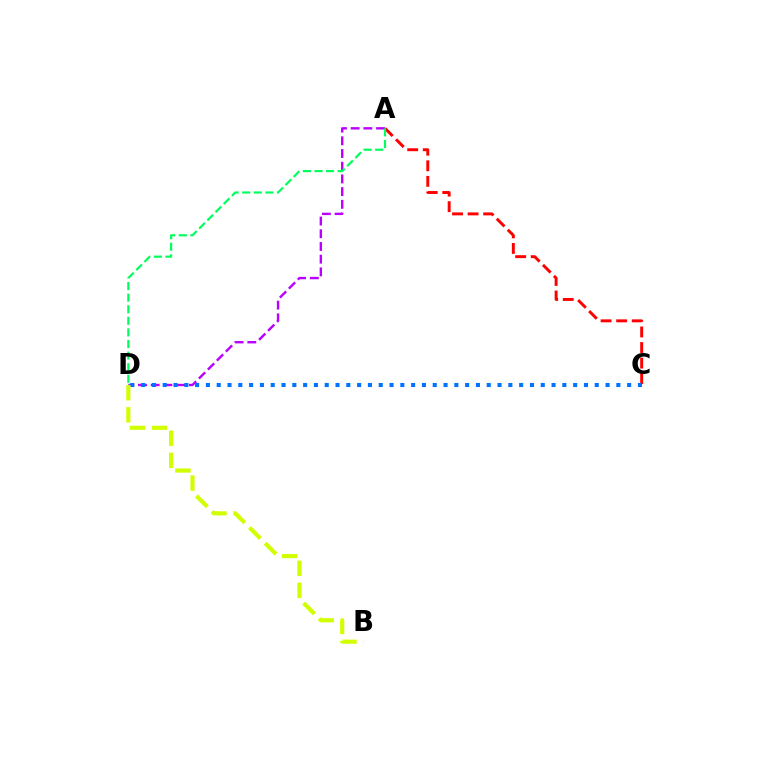{('A', 'C'): [{'color': '#ff0000', 'line_style': 'dashed', 'thickness': 2.11}], ('A', 'D'): [{'color': '#b900ff', 'line_style': 'dashed', 'thickness': 1.73}, {'color': '#00ff5c', 'line_style': 'dashed', 'thickness': 1.57}], ('C', 'D'): [{'color': '#0074ff', 'line_style': 'dotted', 'thickness': 2.93}], ('B', 'D'): [{'color': '#d1ff00', 'line_style': 'dashed', 'thickness': 3.0}]}